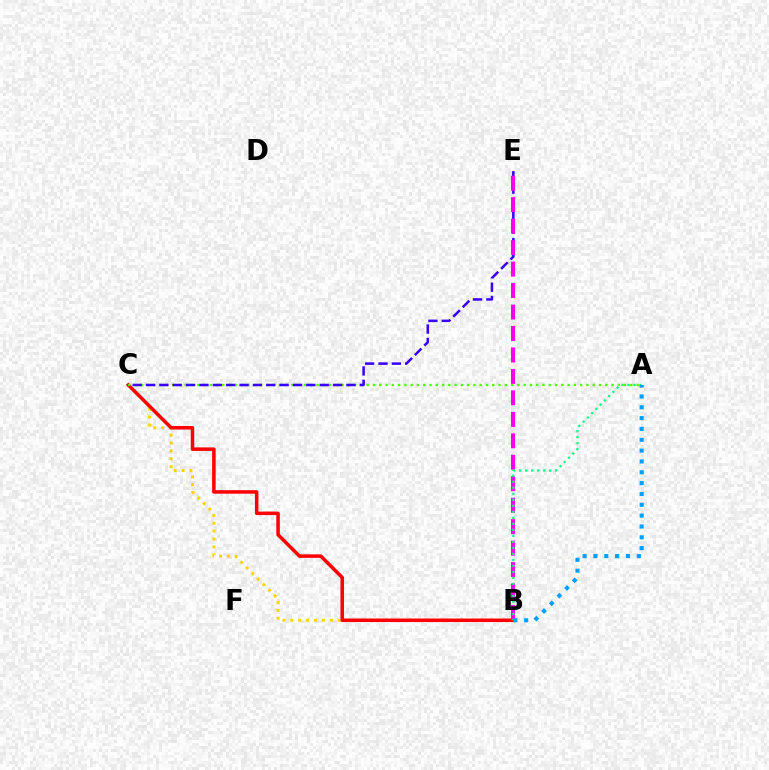{('B', 'C'): [{'color': '#ffd500', 'line_style': 'dotted', 'thickness': 2.14}, {'color': '#ff0000', 'line_style': 'solid', 'thickness': 2.53}], ('A', 'C'): [{'color': '#4fff00', 'line_style': 'dotted', 'thickness': 1.71}], ('C', 'E'): [{'color': '#3700ff', 'line_style': 'dashed', 'thickness': 1.82}], ('B', 'E'): [{'color': '#ff00ed', 'line_style': 'dashed', 'thickness': 2.92}], ('A', 'B'): [{'color': '#00ff86', 'line_style': 'dotted', 'thickness': 1.63}, {'color': '#009eff', 'line_style': 'dotted', 'thickness': 2.94}]}